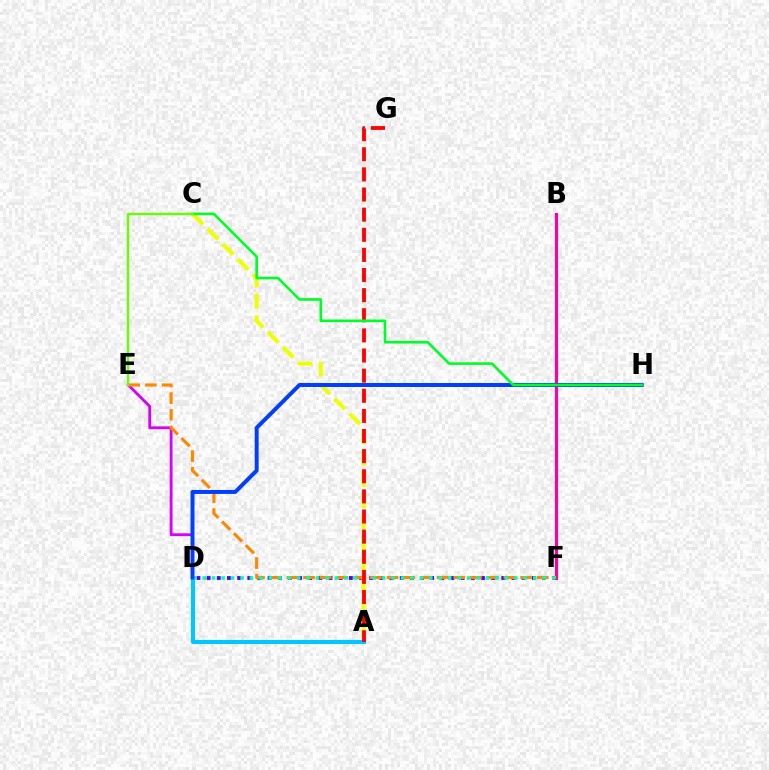{('B', 'F'): [{'color': '#ff00a0', 'line_style': 'solid', 'thickness': 2.25}], ('D', 'E'): [{'color': '#d600ff', 'line_style': 'solid', 'thickness': 2.06}], ('A', 'D'): [{'color': '#00c7ff', 'line_style': 'solid', 'thickness': 2.96}], ('D', 'F'): [{'color': '#4f00ff', 'line_style': 'dotted', 'thickness': 2.76}, {'color': '#00ffaf', 'line_style': 'dotted', 'thickness': 2.57}], ('E', 'F'): [{'color': '#ff8800', 'line_style': 'dashed', 'thickness': 2.27}], ('A', 'C'): [{'color': '#eeff00', 'line_style': 'dashed', 'thickness': 2.9}], ('D', 'H'): [{'color': '#003fff', 'line_style': 'solid', 'thickness': 2.86}], ('A', 'G'): [{'color': '#ff0000', 'line_style': 'dashed', 'thickness': 2.73}], ('C', 'H'): [{'color': '#00ff27', 'line_style': 'solid', 'thickness': 1.9}], ('C', 'E'): [{'color': '#66ff00', 'line_style': 'solid', 'thickness': 1.7}]}